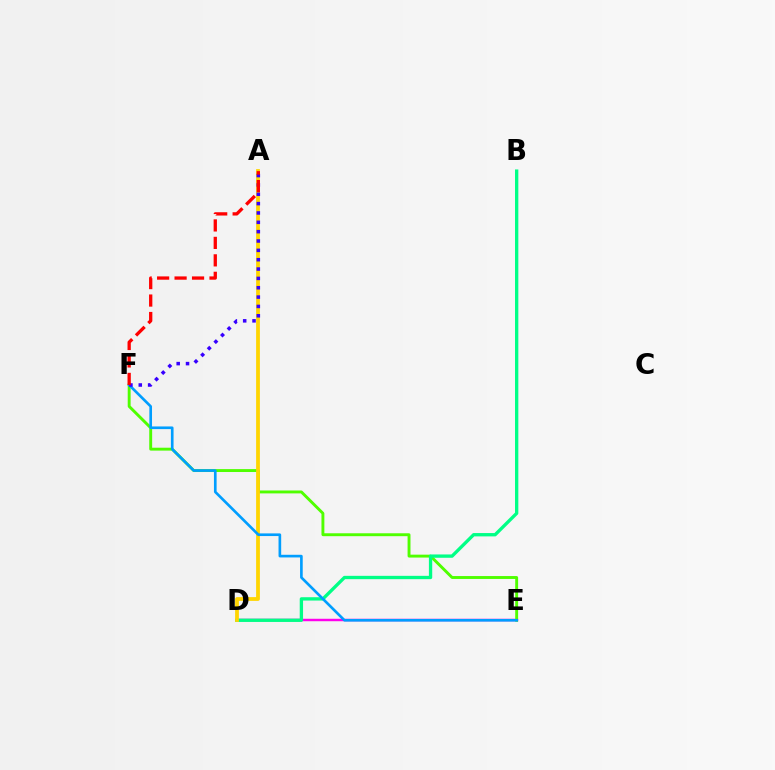{('D', 'E'): [{'color': '#ff00ed', 'line_style': 'solid', 'thickness': 1.76}], ('E', 'F'): [{'color': '#4fff00', 'line_style': 'solid', 'thickness': 2.09}, {'color': '#009eff', 'line_style': 'solid', 'thickness': 1.91}], ('B', 'D'): [{'color': '#00ff86', 'line_style': 'solid', 'thickness': 2.39}], ('A', 'D'): [{'color': '#ffd500', 'line_style': 'solid', 'thickness': 2.71}], ('A', 'F'): [{'color': '#3700ff', 'line_style': 'dotted', 'thickness': 2.54}, {'color': '#ff0000', 'line_style': 'dashed', 'thickness': 2.37}]}